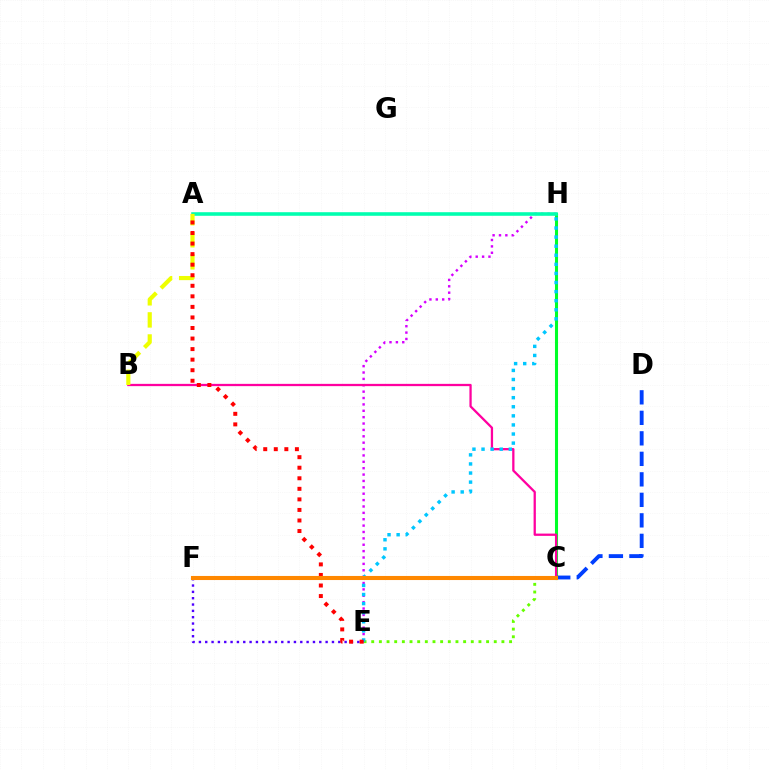{('C', 'H'): [{'color': '#00ff27', 'line_style': 'solid', 'thickness': 2.21}], ('E', 'H'): [{'color': '#d600ff', 'line_style': 'dotted', 'thickness': 1.73}, {'color': '#00c7ff', 'line_style': 'dotted', 'thickness': 2.47}], ('C', 'D'): [{'color': '#003fff', 'line_style': 'dashed', 'thickness': 2.79}], ('C', 'E'): [{'color': '#66ff00', 'line_style': 'dotted', 'thickness': 2.08}], ('B', 'C'): [{'color': '#ff00a0', 'line_style': 'solid', 'thickness': 1.64}], ('A', 'H'): [{'color': '#00ffaf', 'line_style': 'solid', 'thickness': 2.58}], ('A', 'B'): [{'color': '#eeff00', 'line_style': 'dashed', 'thickness': 3.0}], ('E', 'F'): [{'color': '#4f00ff', 'line_style': 'dotted', 'thickness': 1.72}], ('A', 'E'): [{'color': '#ff0000', 'line_style': 'dotted', 'thickness': 2.87}], ('C', 'F'): [{'color': '#ff8800', 'line_style': 'solid', 'thickness': 2.94}]}